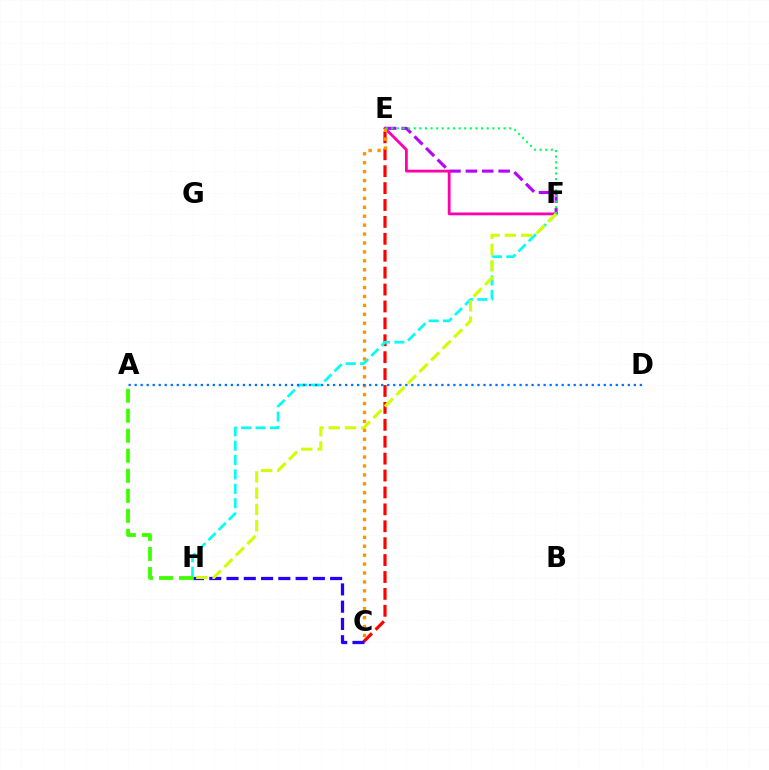{('E', 'F'): [{'color': '#b900ff', 'line_style': 'dashed', 'thickness': 2.23}, {'color': '#ff00ac', 'line_style': 'solid', 'thickness': 2.02}, {'color': '#00ff5c', 'line_style': 'dotted', 'thickness': 1.53}], ('C', 'E'): [{'color': '#ff0000', 'line_style': 'dashed', 'thickness': 2.3}, {'color': '#ff9400', 'line_style': 'dotted', 'thickness': 2.42}], ('C', 'H'): [{'color': '#2500ff', 'line_style': 'dashed', 'thickness': 2.35}], ('F', 'H'): [{'color': '#00fff6', 'line_style': 'dashed', 'thickness': 1.95}, {'color': '#d1ff00', 'line_style': 'dashed', 'thickness': 2.21}], ('A', 'D'): [{'color': '#0074ff', 'line_style': 'dotted', 'thickness': 1.63}], ('A', 'H'): [{'color': '#3dff00', 'line_style': 'dashed', 'thickness': 2.72}]}